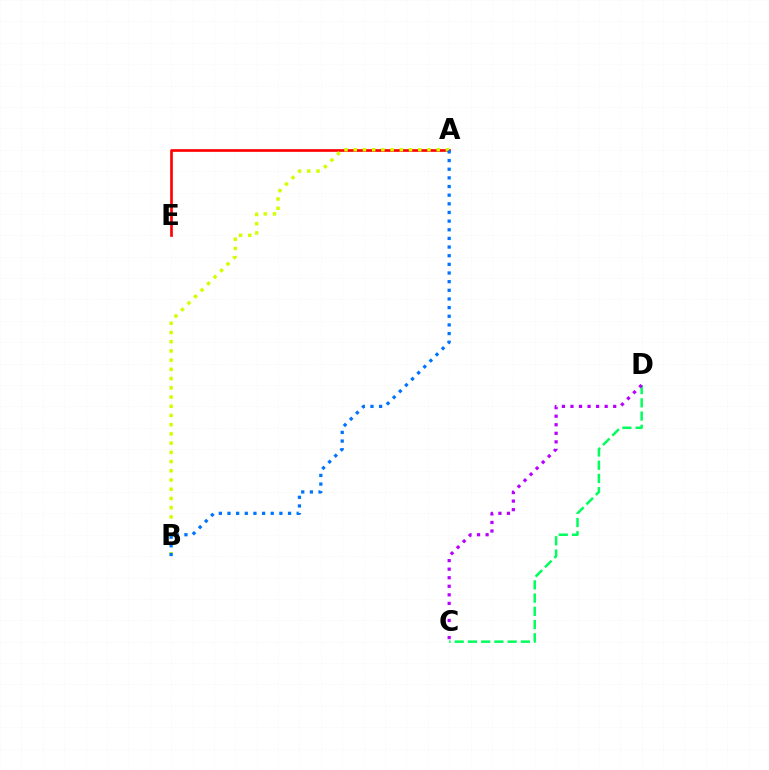{('C', 'D'): [{'color': '#00ff5c', 'line_style': 'dashed', 'thickness': 1.8}, {'color': '#b900ff', 'line_style': 'dotted', 'thickness': 2.32}], ('A', 'E'): [{'color': '#ff0000', 'line_style': 'solid', 'thickness': 1.92}], ('A', 'B'): [{'color': '#d1ff00', 'line_style': 'dotted', 'thickness': 2.5}, {'color': '#0074ff', 'line_style': 'dotted', 'thickness': 2.35}]}